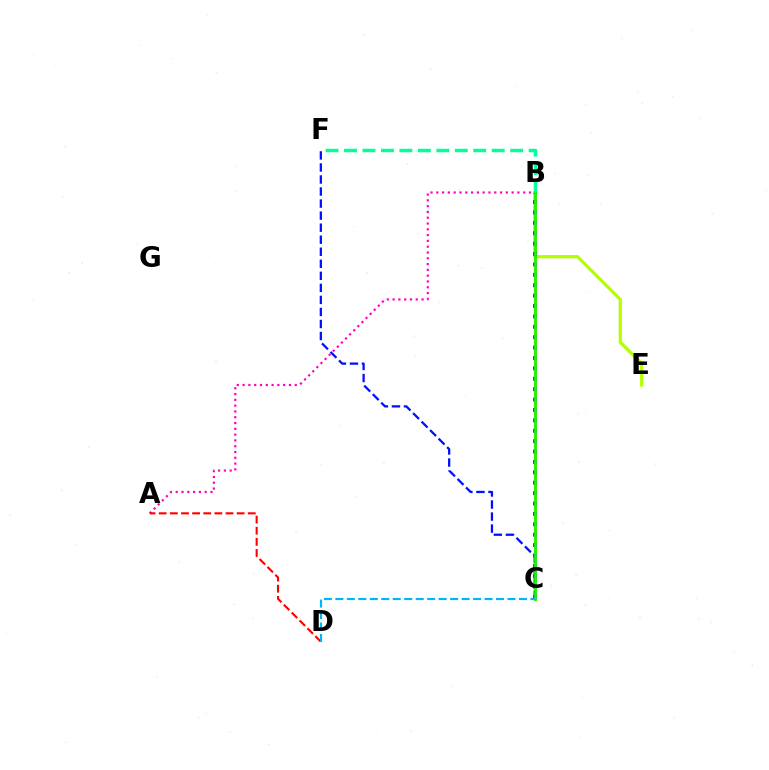{('B', 'E'): [{'color': '#b3ff00', 'line_style': 'solid', 'thickness': 2.32}], ('A', 'B'): [{'color': '#ff00bd', 'line_style': 'dotted', 'thickness': 1.57}], ('A', 'D'): [{'color': '#ff0000', 'line_style': 'dashed', 'thickness': 1.51}], ('B', 'C'): [{'color': '#ffa500', 'line_style': 'solid', 'thickness': 2.21}, {'color': '#9b00ff', 'line_style': 'dotted', 'thickness': 2.82}, {'color': '#08ff00', 'line_style': 'solid', 'thickness': 1.94}], ('C', 'F'): [{'color': '#0010ff', 'line_style': 'dashed', 'thickness': 1.64}], ('B', 'F'): [{'color': '#00ff9d', 'line_style': 'dashed', 'thickness': 2.51}], ('C', 'D'): [{'color': '#00b5ff', 'line_style': 'dashed', 'thickness': 1.56}]}